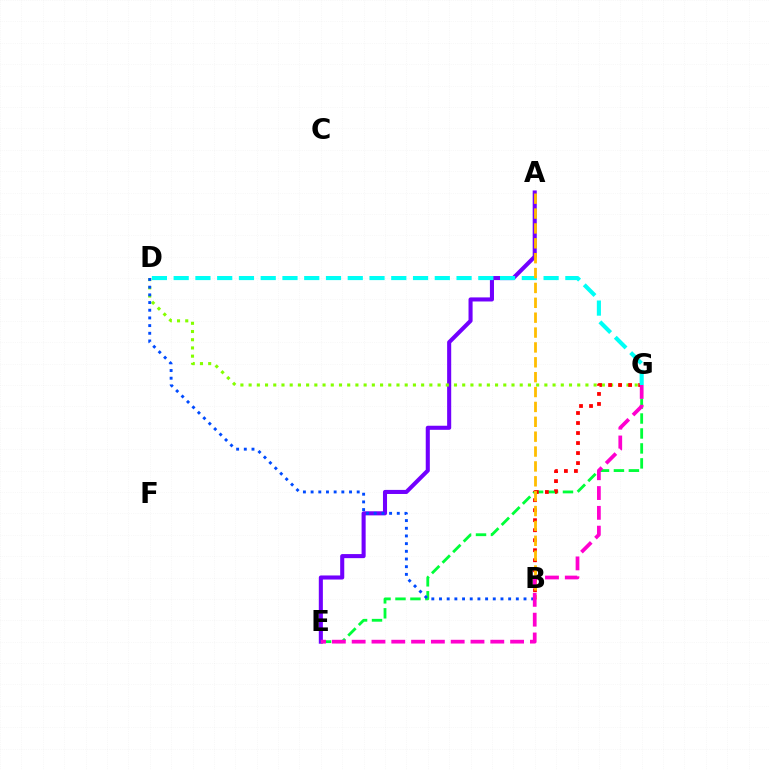{('A', 'E'): [{'color': '#7200ff', 'line_style': 'solid', 'thickness': 2.93}], ('E', 'G'): [{'color': '#00ff39', 'line_style': 'dashed', 'thickness': 2.03}, {'color': '#ff00cf', 'line_style': 'dashed', 'thickness': 2.69}], ('D', 'G'): [{'color': '#84ff00', 'line_style': 'dotted', 'thickness': 2.23}, {'color': '#00fff6', 'line_style': 'dashed', 'thickness': 2.96}], ('B', 'G'): [{'color': '#ff0000', 'line_style': 'dotted', 'thickness': 2.72}], ('B', 'D'): [{'color': '#004bff', 'line_style': 'dotted', 'thickness': 2.09}], ('A', 'B'): [{'color': '#ffbd00', 'line_style': 'dashed', 'thickness': 2.02}]}